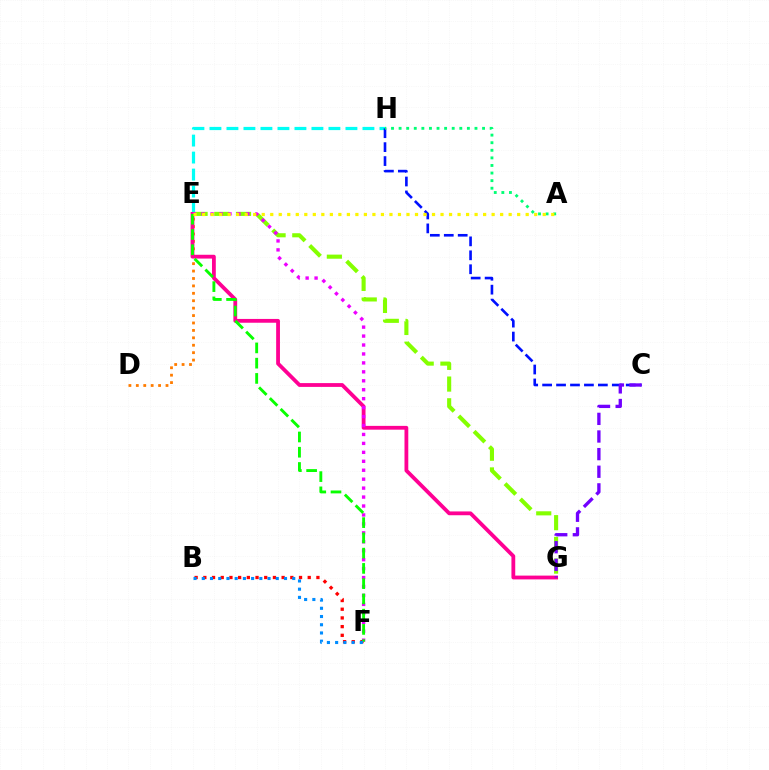{('E', 'H'): [{'color': '#00fff6', 'line_style': 'dashed', 'thickness': 2.31}], ('D', 'E'): [{'color': '#ff7c00', 'line_style': 'dotted', 'thickness': 2.02}], ('E', 'G'): [{'color': '#84ff00', 'line_style': 'dashed', 'thickness': 2.95}, {'color': '#ff0094', 'line_style': 'solid', 'thickness': 2.74}], ('C', 'H'): [{'color': '#0010ff', 'line_style': 'dashed', 'thickness': 1.89}], ('C', 'G'): [{'color': '#7200ff', 'line_style': 'dashed', 'thickness': 2.39}], ('A', 'H'): [{'color': '#00ff74', 'line_style': 'dotted', 'thickness': 2.06}], ('B', 'F'): [{'color': '#ff0000', 'line_style': 'dotted', 'thickness': 2.36}, {'color': '#008cff', 'line_style': 'dotted', 'thickness': 2.23}], ('E', 'F'): [{'color': '#ee00ff', 'line_style': 'dotted', 'thickness': 2.43}, {'color': '#08ff00', 'line_style': 'dashed', 'thickness': 2.07}], ('A', 'E'): [{'color': '#fcf500', 'line_style': 'dotted', 'thickness': 2.31}]}